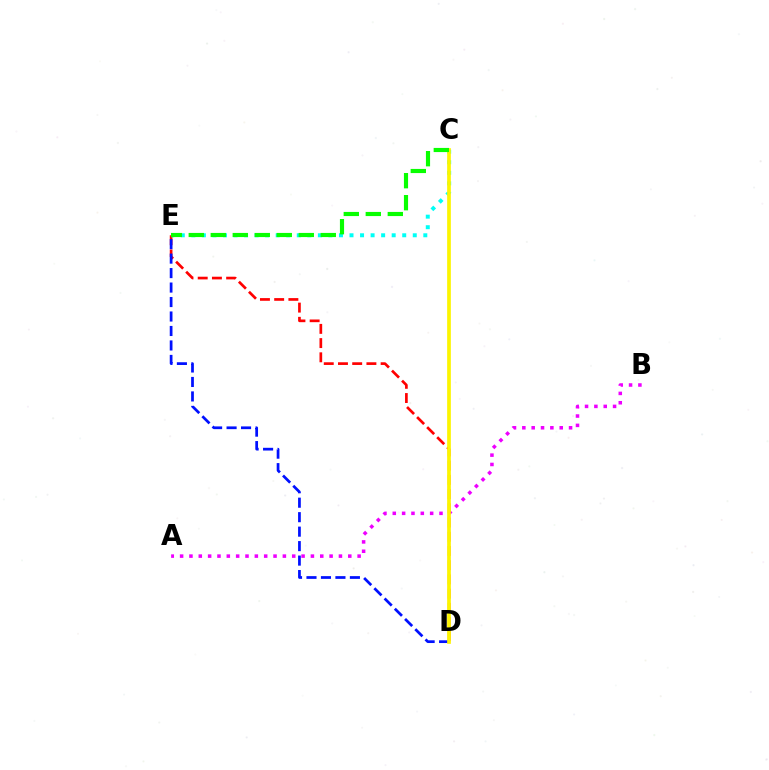{('A', 'B'): [{'color': '#ee00ff', 'line_style': 'dotted', 'thickness': 2.54}], ('D', 'E'): [{'color': '#ff0000', 'line_style': 'dashed', 'thickness': 1.93}, {'color': '#0010ff', 'line_style': 'dashed', 'thickness': 1.97}], ('C', 'E'): [{'color': '#00fff6', 'line_style': 'dotted', 'thickness': 2.86}, {'color': '#08ff00', 'line_style': 'dashed', 'thickness': 2.99}], ('C', 'D'): [{'color': '#fcf500', 'line_style': 'solid', 'thickness': 2.67}]}